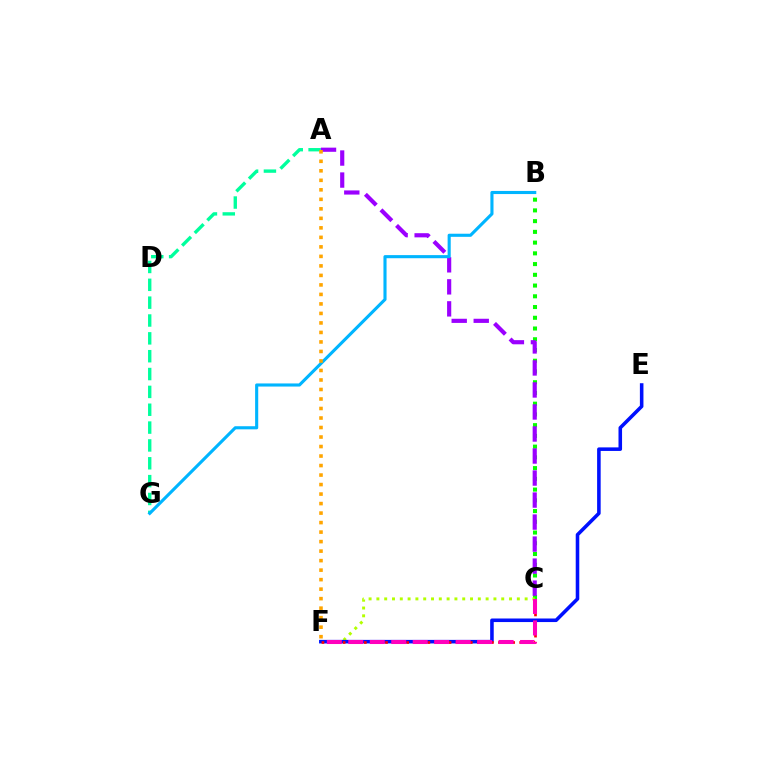{('B', 'C'): [{'color': '#08ff00', 'line_style': 'dotted', 'thickness': 2.92}], ('A', 'G'): [{'color': '#00ff9d', 'line_style': 'dashed', 'thickness': 2.42}], ('C', 'F'): [{'color': '#b3ff00', 'line_style': 'dotted', 'thickness': 2.12}, {'color': '#ff0000', 'line_style': 'dotted', 'thickness': 1.92}, {'color': '#ff00bd', 'line_style': 'dashed', 'thickness': 2.92}], ('E', 'F'): [{'color': '#0010ff', 'line_style': 'solid', 'thickness': 2.56}], ('A', 'C'): [{'color': '#9b00ff', 'line_style': 'dashed', 'thickness': 2.99}], ('B', 'G'): [{'color': '#00b5ff', 'line_style': 'solid', 'thickness': 2.24}], ('A', 'F'): [{'color': '#ffa500', 'line_style': 'dotted', 'thickness': 2.58}]}